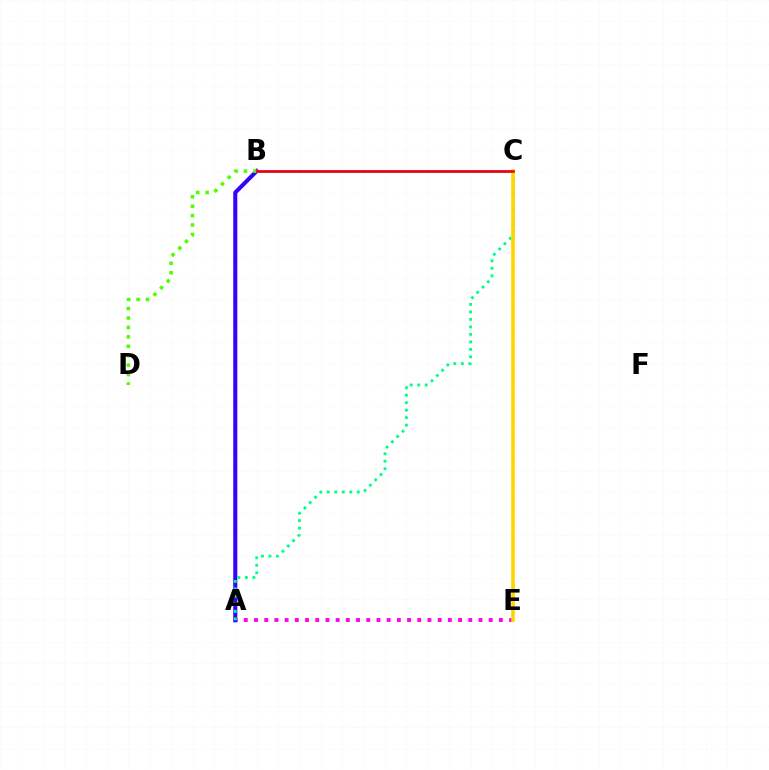{('A', 'E'): [{'color': '#ff00ed', 'line_style': 'dotted', 'thickness': 2.77}], ('A', 'B'): [{'color': '#3700ff', 'line_style': 'solid', 'thickness': 2.93}], ('B', 'D'): [{'color': '#4fff00', 'line_style': 'dotted', 'thickness': 2.56}], ('A', 'C'): [{'color': '#00ff86', 'line_style': 'dotted', 'thickness': 2.04}], ('B', 'C'): [{'color': '#009eff', 'line_style': 'solid', 'thickness': 1.81}, {'color': '#ff0000', 'line_style': 'solid', 'thickness': 1.87}], ('C', 'E'): [{'color': '#ffd500', 'line_style': 'solid', 'thickness': 2.61}]}